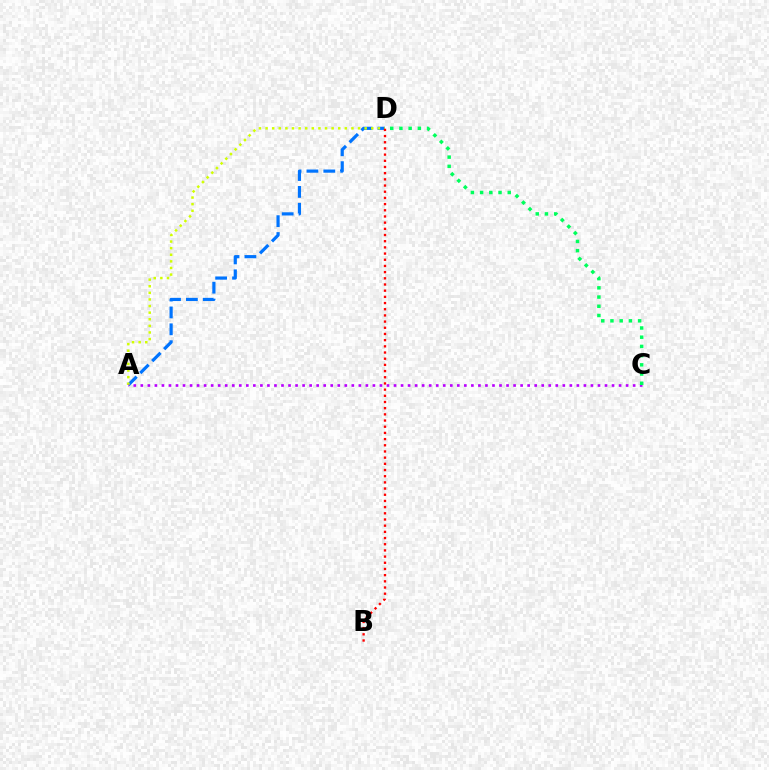{('A', 'D'): [{'color': '#0074ff', 'line_style': 'dashed', 'thickness': 2.29}, {'color': '#d1ff00', 'line_style': 'dotted', 'thickness': 1.79}], ('A', 'C'): [{'color': '#b900ff', 'line_style': 'dotted', 'thickness': 1.91}], ('C', 'D'): [{'color': '#00ff5c', 'line_style': 'dotted', 'thickness': 2.5}], ('B', 'D'): [{'color': '#ff0000', 'line_style': 'dotted', 'thickness': 1.68}]}